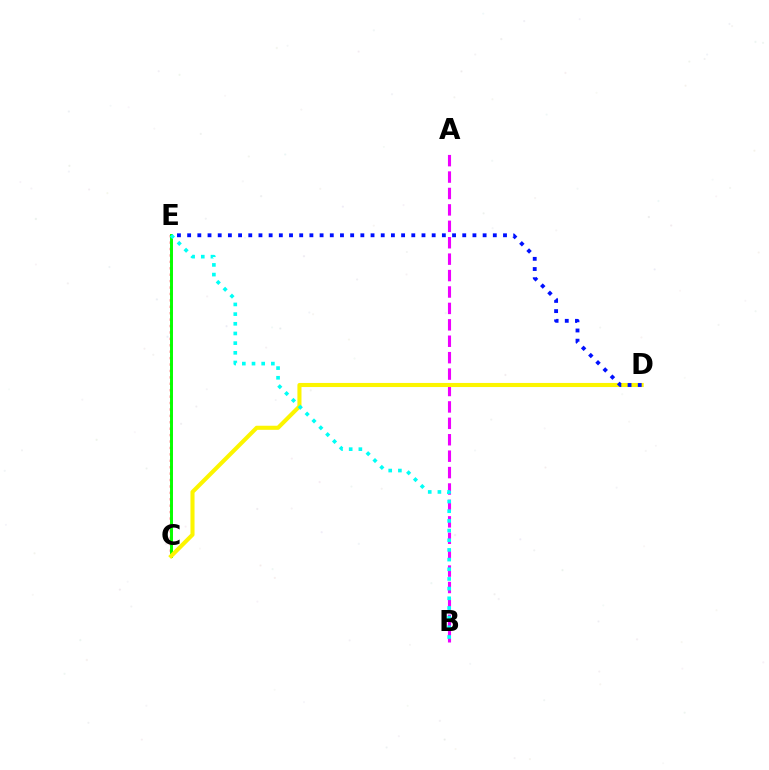{('C', 'E'): [{'color': '#ff0000', 'line_style': 'dotted', 'thickness': 1.74}, {'color': '#08ff00', 'line_style': 'solid', 'thickness': 2.13}], ('A', 'B'): [{'color': '#ee00ff', 'line_style': 'dashed', 'thickness': 2.23}], ('C', 'D'): [{'color': '#fcf500', 'line_style': 'solid', 'thickness': 2.94}], ('B', 'E'): [{'color': '#00fff6', 'line_style': 'dotted', 'thickness': 2.63}], ('D', 'E'): [{'color': '#0010ff', 'line_style': 'dotted', 'thickness': 2.77}]}